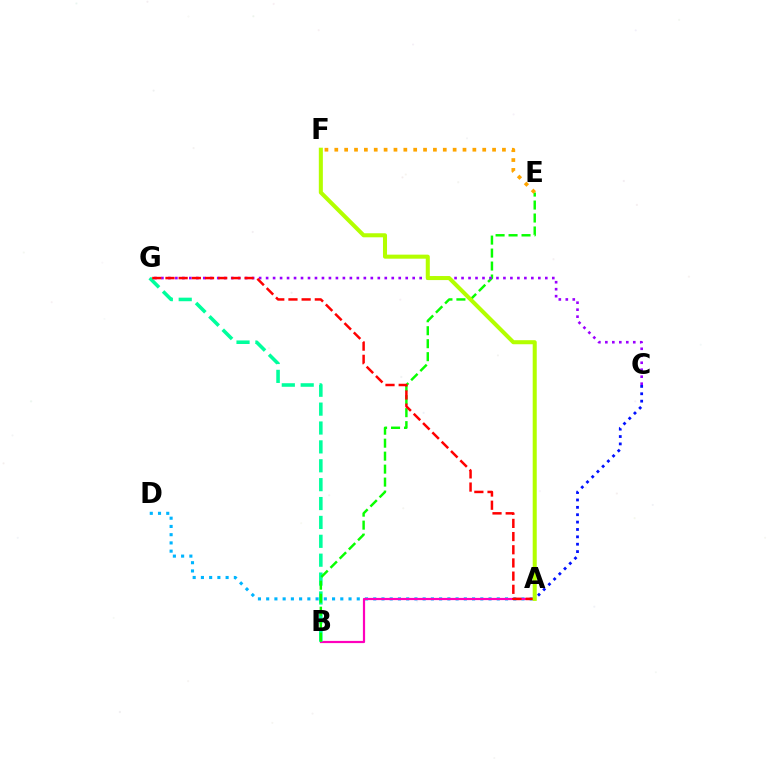{('A', 'D'): [{'color': '#00b5ff', 'line_style': 'dotted', 'thickness': 2.24}], ('A', 'C'): [{'color': '#0010ff', 'line_style': 'dotted', 'thickness': 2.0}], ('A', 'B'): [{'color': '#ff00bd', 'line_style': 'solid', 'thickness': 1.59}], ('B', 'G'): [{'color': '#00ff9d', 'line_style': 'dashed', 'thickness': 2.57}], ('B', 'E'): [{'color': '#08ff00', 'line_style': 'dashed', 'thickness': 1.76}], ('C', 'G'): [{'color': '#9b00ff', 'line_style': 'dotted', 'thickness': 1.9}], ('A', 'G'): [{'color': '#ff0000', 'line_style': 'dashed', 'thickness': 1.79}], ('A', 'F'): [{'color': '#b3ff00', 'line_style': 'solid', 'thickness': 2.91}], ('E', 'F'): [{'color': '#ffa500', 'line_style': 'dotted', 'thickness': 2.68}]}